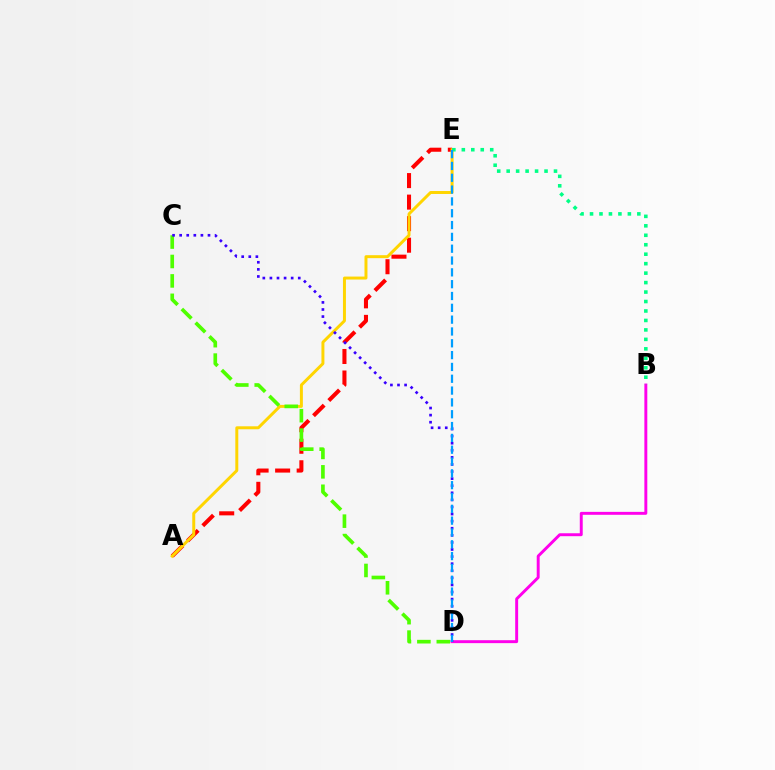{('A', 'E'): [{'color': '#ff0000', 'line_style': 'dashed', 'thickness': 2.93}, {'color': '#ffd500', 'line_style': 'solid', 'thickness': 2.14}], ('B', 'D'): [{'color': '#ff00ed', 'line_style': 'solid', 'thickness': 2.11}], ('C', 'D'): [{'color': '#4fff00', 'line_style': 'dashed', 'thickness': 2.64}, {'color': '#3700ff', 'line_style': 'dotted', 'thickness': 1.93}], ('B', 'E'): [{'color': '#00ff86', 'line_style': 'dotted', 'thickness': 2.57}], ('D', 'E'): [{'color': '#009eff', 'line_style': 'dashed', 'thickness': 1.61}]}